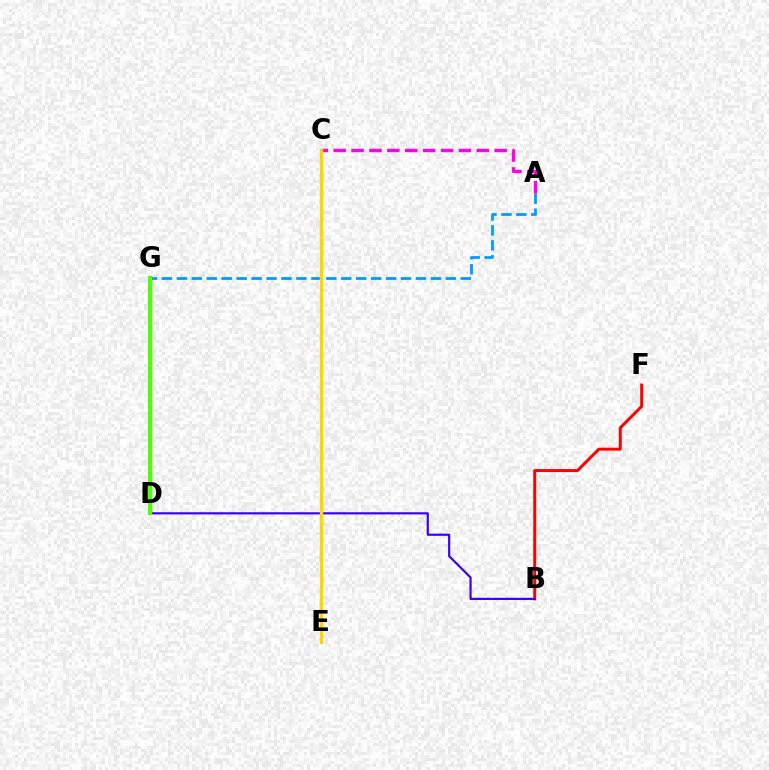{('B', 'F'): [{'color': '#ff0000', 'line_style': 'solid', 'thickness': 2.13}], ('A', 'G'): [{'color': '#009eff', 'line_style': 'dashed', 'thickness': 2.03}], ('D', 'G'): [{'color': '#00ff86', 'line_style': 'dotted', 'thickness': 2.49}, {'color': '#4fff00', 'line_style': 'solid', 'thickness': 2.96}], ('B', 'D'): [{'color': '#3700ff', 'line_style': 'solid', 'thickness': 1.57}], ('A', 'C'): [{'color': '#ff00ed', 'line_style': 'dashed', 'thickness': 2.43}], ('C', 'E'): [{'color': '#ffd500', 'line_style': 'solid', 'thickness': 2.41}]}